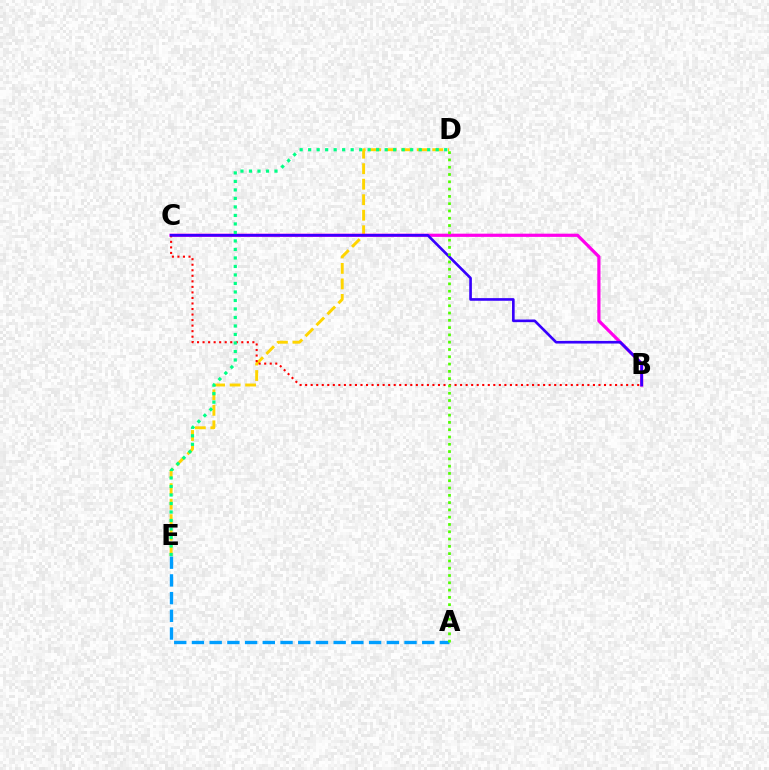{('D', 'E'): [{'color': '#ffd500', 'line_style': 'dashed', 'thickness': 2.11}, {'color': '#00ff86', 'line_style': 'dotted', 'thickness': 2.31}], ('B', 'C'): [{'color': '#ff00ed', 'line_style': 'solid', 'thickness': 2.31}, {'color': '#ff0000', 'line_style': 'dotted', 'thickness': 1.5}, {'color': '#3700ff', 'line_style': 'solid', 'thickness': 1.9}], ('A', 'E'): [{'color': '#009eff', 'line_style': 'dashed', 'thickness': 2.41}], ('A', 'D'): [{'color': '#4fff00', 'line_style': 'dotted', 'thickness': 1.98}]}